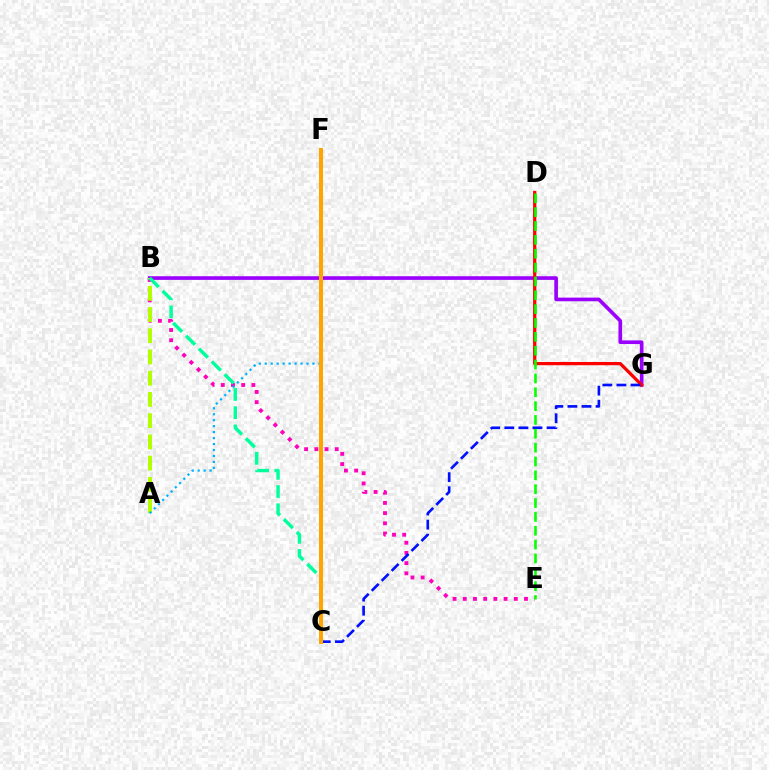{('B', 'E'): [{'color': '#ff00bd', 'line_style': 'dotted', 'thickness': 2.77}], ('B', 'G'): [{'color': '#9b00ff', 'line_style': 'solid', 'thickness': 2.63}], ('A', 'B'): [{'color': '#b3ff00', 'line_style': 'dashed', 'thickness': 2.88}], ('A', 'F'): [{'color': '#00b5ff', 'line_style': 'dotted', 'thickness': 1.62}], ('D', 'G'): [{'color': '#ff0000', 'line_style': 'solid', 'thickness': 2.33}], ('C', 'G'): [{'color': '#0010ff', 'line_style': 'dashed', 'thickness': 1.91}], ('B', 'C'): [{'color': '#00ff9d', 'line_style': 'dashed', 'thickness': 2.47}], ('C', 'F'): [{'color': '#ffa500', 'line_style': 'solid', 'thickness': 2.89}], ('D', 'E'): [{'color': '#08ff00', 'line_style': 'dashed', 'thickness': 1.88}]}